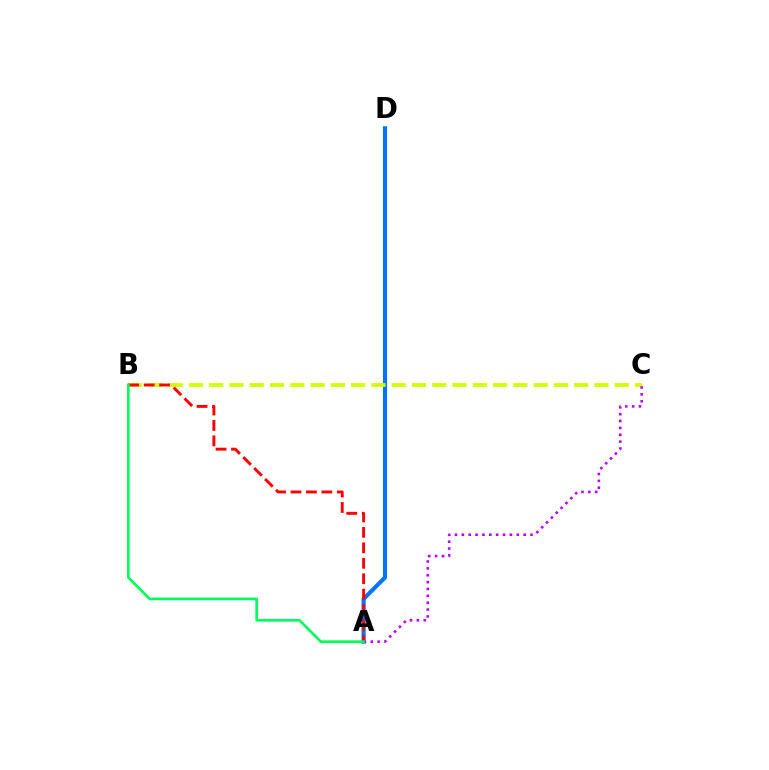{('A', 'D'): [{'color': '#0074ff', 'line_style': 'solid', 'thickness': 2.98}], ('B', 'C'): [{'color': '#d1ff00', 'line_style': 'dashed', 'thickness': 2.75}], ('A', 'C'): [{'color': '#b900ff', 'line_style': 'dotted', 'thickness': 1.87}], ('A', 'B'): [{'color': '#ff0000', 'line_style': 'dashed', 'thickness': 2.1}, {'color': '#00ff5c', 'line_style': 'solid', 'thickness': 1.93}]}